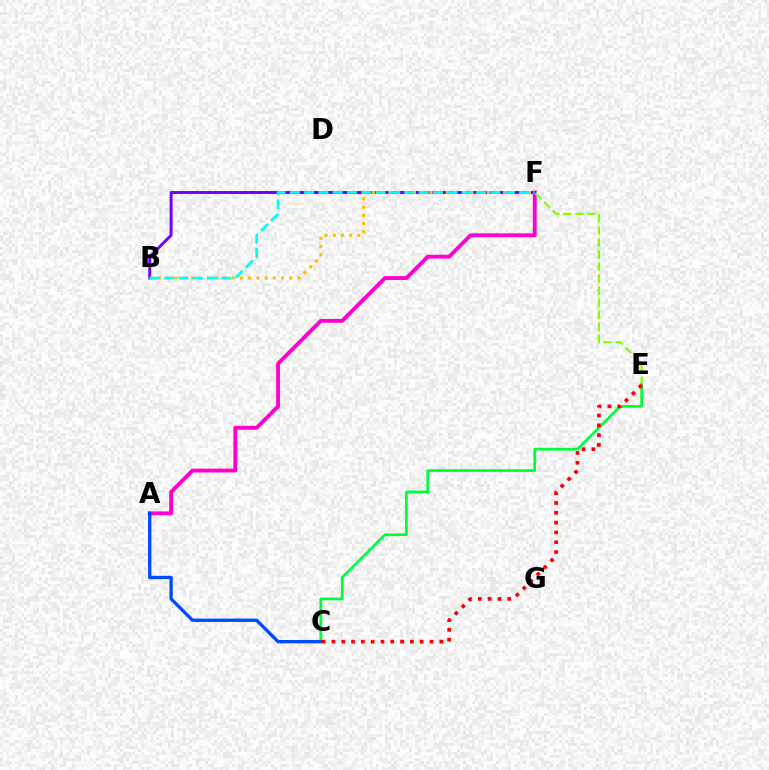{('A', 'F'): [{'color': '#ff00cf', 'line_style': 'solid', 'thickness': 2.77}], ('B', 'F'): [{'color': '#7200ff', 'line_style': 'solid', 'thickness': 2.12}, {'color': '#ffbd00', 'line_style': 'dotted', 'thickness': 2.23}, {'color': '#00fff6', 'line_style': 'dashed', 'thickness': 1.95}], ('E', 'F'): [{'color': '#84ff00', 'line_style': 'dashed', 'thickness': 1.64}], ('C', 'E'): [{'color': '#00ff39', 'line_style': 'solid', 'thickness': 1.95}, {'color': '#ff0000', 'line_style': 'dotted', 'thickness': 2.67}], ('A', 'C'): [{'color': '#004bff', 'line_style': 'solid', 'thickness': 2.39}]}